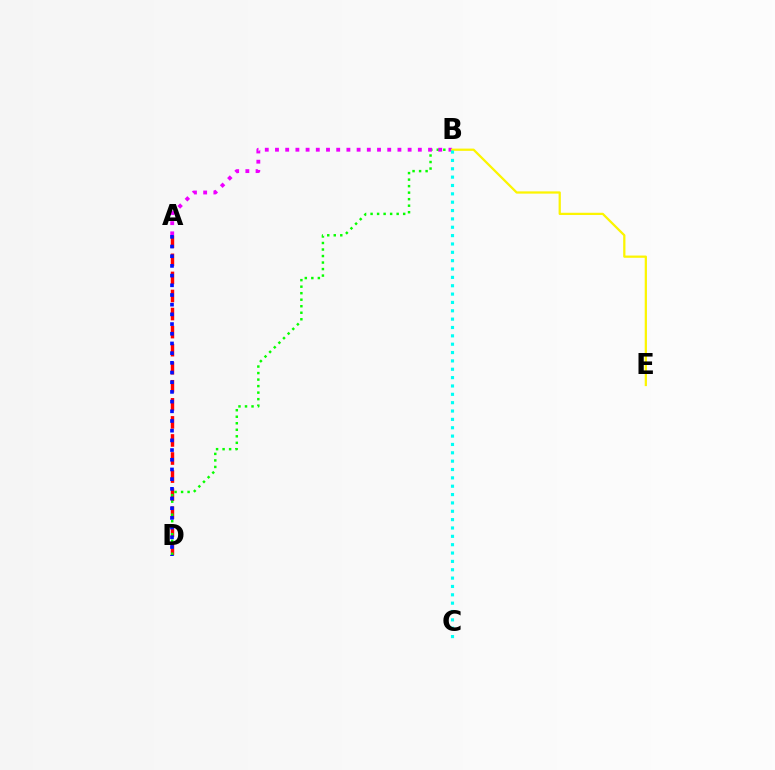{('A', 'D'): [{'color': '#ff0000', 'line_style': 'dashed', 'thickness': 2.45}, {'color': '#0010ff', 'line_style': 'dotted', 'thickness': 2.63}], ('B', 'D'): [{'color': '#08ff00', 'line_style': 'dotted', 'thickness': 1.77}], ('A', 'B'): [{'color': '#ee00ff', 'line_style': 'dotted', 'thickness': 2.77}], ('B', 'E'): [{'color': '#fcf500', 'line_style': 'solid', 'thickness': 1.62}], ('B', 'C'): [{'color': '#00fff6', 'line_style': 'dotted', 'thickness': 2.27}]}